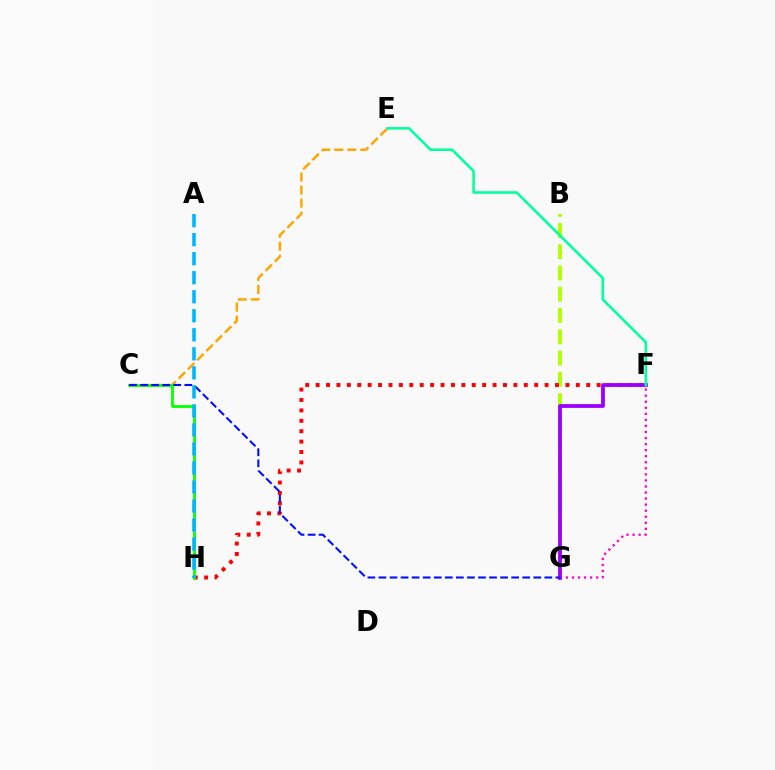{('B', 'G'): [{'color': '#b3ff00', 'line_style': 'dashed', 'thickness': 2.89}], ('F', 'G'): [{'color': '#ff00bd', 'line_style': 'dotted', 'thickness': 1.64}, {'color': '#9b00ff', 'line_style': 'solid', 'thickness': 2.72}], ('C', 'E'): [{'color': '#ffa500', 'line_style': 'dashed', 'thickness': 1.77}], ('F', 'H'): [{'color': '#ff0000', 'line_style': 'dotted', 'thickness': 2.83}], ('C', 'H'): [{'color': '#08ff00', 'line_style': 'solid', 'thickness': 2.01}], ('C', 'G'): [{'color': '#0010ff', 'line_style': 'dashed', 'thickness': 1.5}], ('E', 'F'): [{'color': '#00ff9d', 'line_style': 'solid', 'thickness': 1.84}], ('A', 'H'): [{'color': '#00b5ff', 'line_style': 'dashed', 'thickness': 2.58}]}